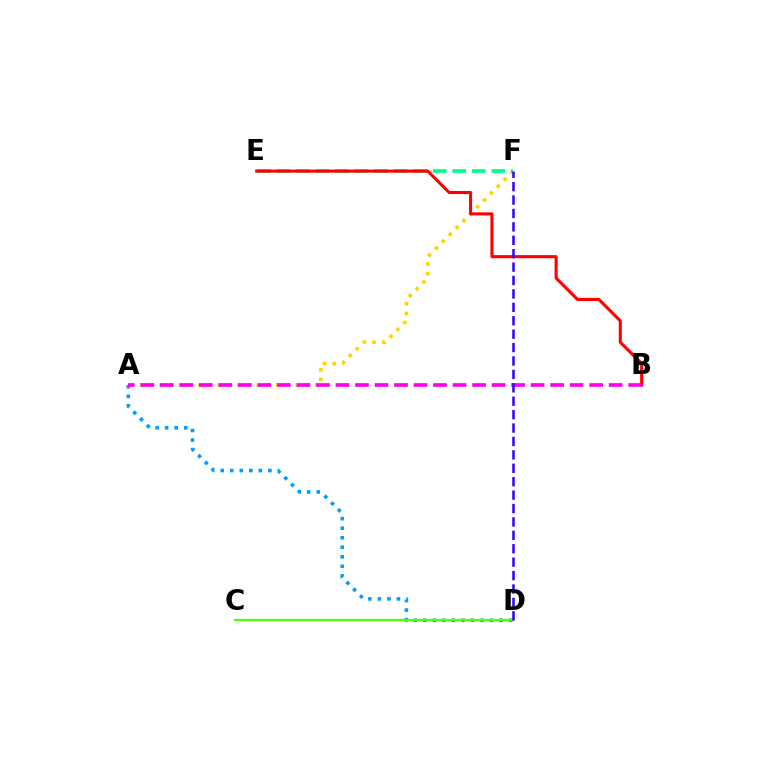{('A', 'D'): [{'color': '#009eff', 'line_style': 'dotted', 'thickness': 2.59}], ('C', 'D'): [{'color': '#4fff00', 'line_style': 'solid', 'thickness': 1.62}], ('A', 'F'): [{'color': '#ffd500', 'line_style': 'dotted', 'thickness': 2.64}], ('E', 'F'): [{'color': '#00ff86', 'line_style': 'dashed', 'thickness': 2.65}], ('B', 'E'): [{'color': '#ff0000', 'line_style': 'solid', 'thickness': 2.22}], ('A', 'B'): [{'color': '#ff00ed', 'line_style': 'dashed', 'thickness': 2.65}], ('D', 'F'): [{'color': '#3700ff', 'line_style': 'dashed', 'thickness': 1.82}]}